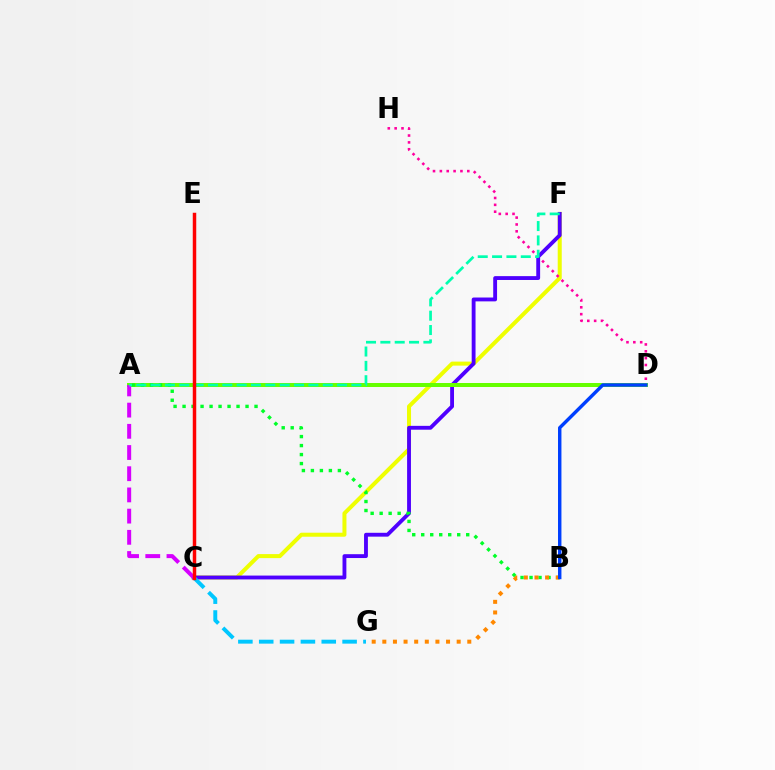{('C', 'F'): [{'color': '#eeff00', 'line_style': 'solid', 'thickness': 2.89}, {'color': '#4f00ff', 'line_style': 'solid', 'thickness': 2.77}], ('D', 'H'): [{'color': '#ff00a0', 'line_style': 'dotted', 'thickness': 1.86}], ('C', 'G'): [{'color': '#00c7ff', 'line_style': 'dashed', 'thickness': 2.83}], ('A', 'D'): [{'color': '#66ff00', 'line_style': 'solid', 'thickness': 2.88}], ('A', 'C'): [{'color': '#d600ff', 'line_style': 'dashed', 'thickness': 2.88}], ('A', 'B'): [{'color': '#00ff27', 'line_style': 'dotted', 'thickness': 2.44}], ('A', 'F'): [{'color': '#00ffaf', 'line_style': 'dashed', 'thickness': 1.95}], ('B', 'G'): [{'color': '#ff8800', 'line_style': 'dotted', 'thickness': 2.89}], ('C', 'E'): [{'color': '#ff0000', 'line_style': 'solid', 'thickness': 2.5}], ('B', 'D'): [{'color': '#003fff', 'line_style': 'solid', 'thickness': 2.46}]}